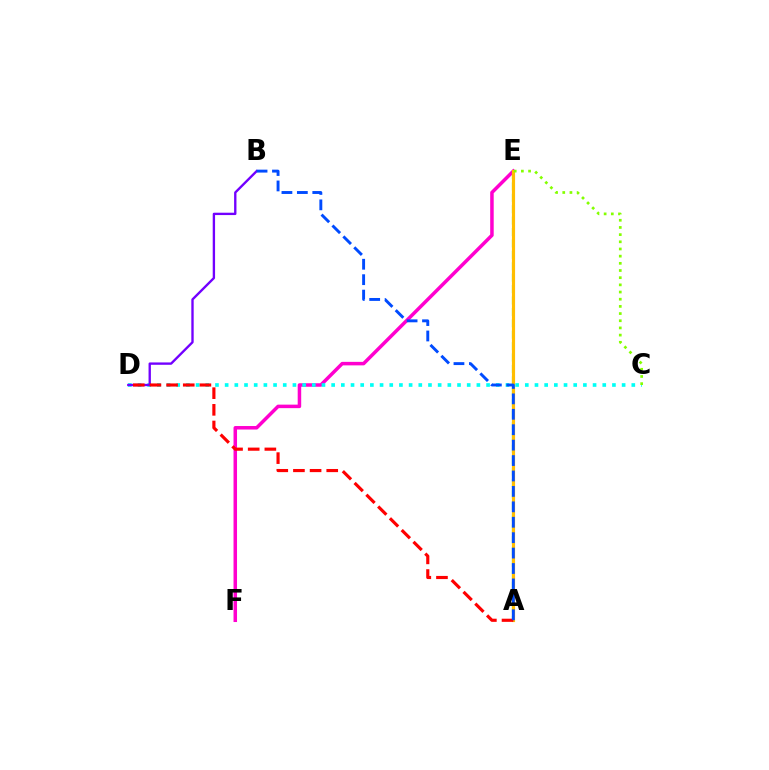{('E', 'F'): [{'color': '#ff00cf', 'line_style': 'solid', 'thickness': 2.53}], ('A', 'E'): [{'color': '#00ff39', 'line_style': 'dashed', 'thickness': 1.55}, {'color': '#ffbd00', 'line_style': 'solid', 'thickness': 2.27}], ('C', 'D'): [{'color': '#00fff6', 'line_style': 'dotted', 'thickness': 2.63}], ('B', 'D'): [{'color': '#7200ff', 'line_style': 'solid', 'thickness': 1.7}], ('A', 'D'): [{'color': '#ff0000', 'line_style': 'dashed', 'thickness': 2.26}], ('C', 'E'): [{'color': '#84ff00', 'line_style': 'dotted', 'thickness': 1.95}], ('A', 'B'): [{'color': '#004bff', 'line_style': 'dashed', 'thickness': 2.1}]}